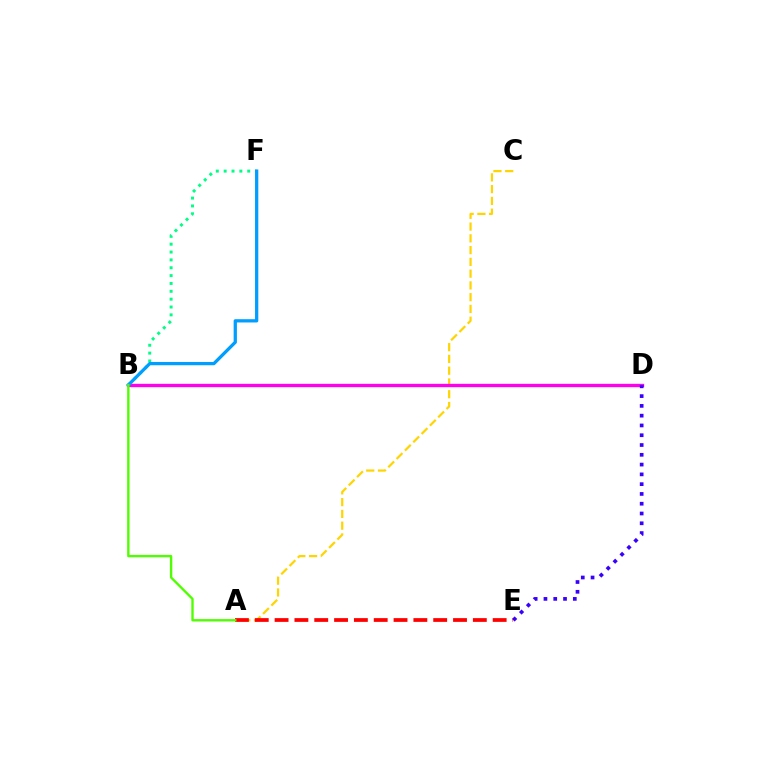{('A', 'C'): [{'color': '#ffd500', 'line_style': 'dashed', 'thickness': 1.6}], ('B', 'D'): [{'color': '#ff00ed', 'line_style': 'solid', 'thickness': 2.41}], ('D', 'E'): [{'color': '#3700ff', 'line_style': 'dotted', 'thickness': 2.66}], ('B', 'F'): [{'color': '#00ff86', 'line_style': 'dotted', 'thickness': 2.13}, {'color': '#009eff', 'line_style': 'solid', 'thickness': 2.35}], ('A', 'E'): [{'color': '#ff0000', 'line_style': 'dashed', 'thickness': 2.69}], ('A', 'B'): [{'color': '#4fff00', 'line_style': 'solid', 'thickness': 1.7}]}